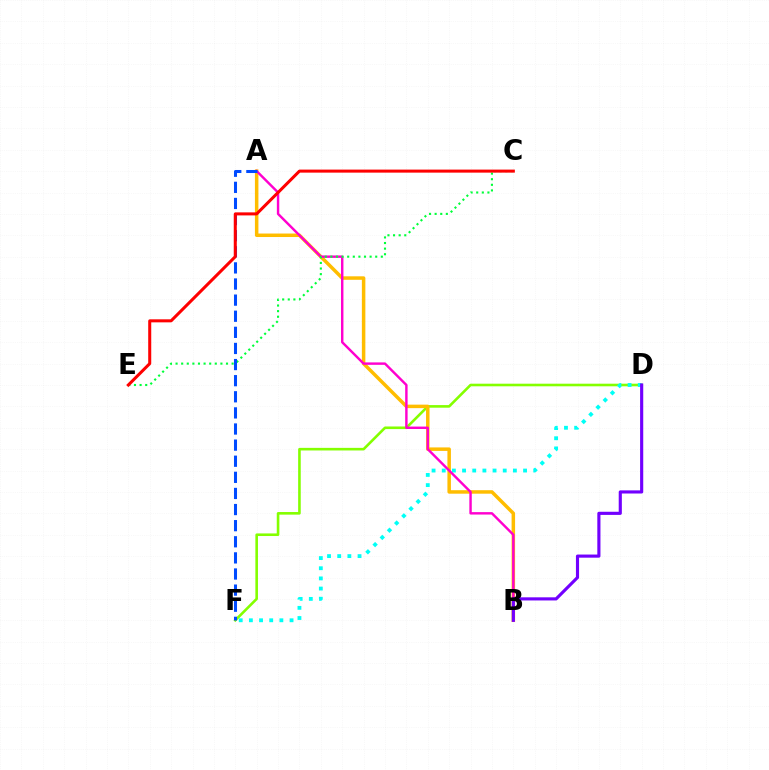{('D', 'F'): [{'color': '#84ff00', 'line_style': 'solid', 'thickness': 1.87}, {'color': '#00fff6', 'line_style': 'dotted', 'thickness': 2.76}], ('A', 'B'): [{'color': '#ffbd00', 'line_style': 'solid', 'thickness': 2.52}, {'color': '#ff00cf', 'line_style': 'solid', 'thickness': 1.75}], ('C', 'E'): [{'color': '#00ff39', 'line_style': 'dotted', 'thickness': 1.52}, {'color': '#ff0000', 'line_style': 'solid', 'thickness': 2.18}], ('B', 'D'): [{'color': '#7200ff', 'line_style': 'solid', 'thickness': 2.26}], ('A', 'F'): [{'color': '#004bff', 'line_style': 'dashed', 'thickness': 2.19}]}